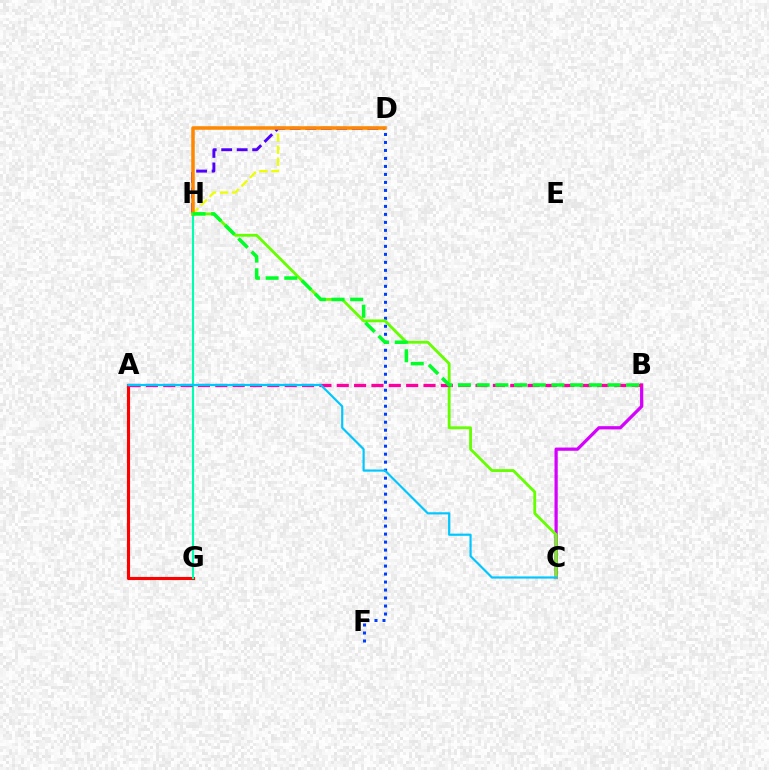{('D', 'H'): [{'color': '#eeff00', 'line_style': 'dashed', 'thickness': 1.64}, {'color': '#4f00ff', 'line_style': 'dashed', 'thickness': 2.1}, {'color': '#ff8800', 'line_style': 'solid', 'thickness': 2.53}], ('D', 'F'): [{'color': '#003fff', 'line_style': 'dotted', 'thickness': 2.17}], ('B', 'C'): [{'color': '#d600ff', 'line_style': 'solid', 'thickness': 2.33}], ('A', 'G'): [{'color': '#ff0000', 'line_style': 'solid', 'thickness': 2.24}], ('G', 'H'): [{'color': '#00ffaf', 'line_style': 'solid', 'thickness': 1.53}], ('C', 'H'): [{'color': '#66ff00', 'line_style': 'solid', 'thickness': 2.04}], ('A', 'B'): [{'color': '#ff00a0', 'line_style': 'dashed', 'thickness': 2.36}], ('B', 'H'): [{'color': '#00ff27', 'line_style': 'dashed', 'thickness': 2.54}], ('A', 'C'): [{'color': '#00c7ff', 'line_style': 'solid', 'thickness': 1.56}]}